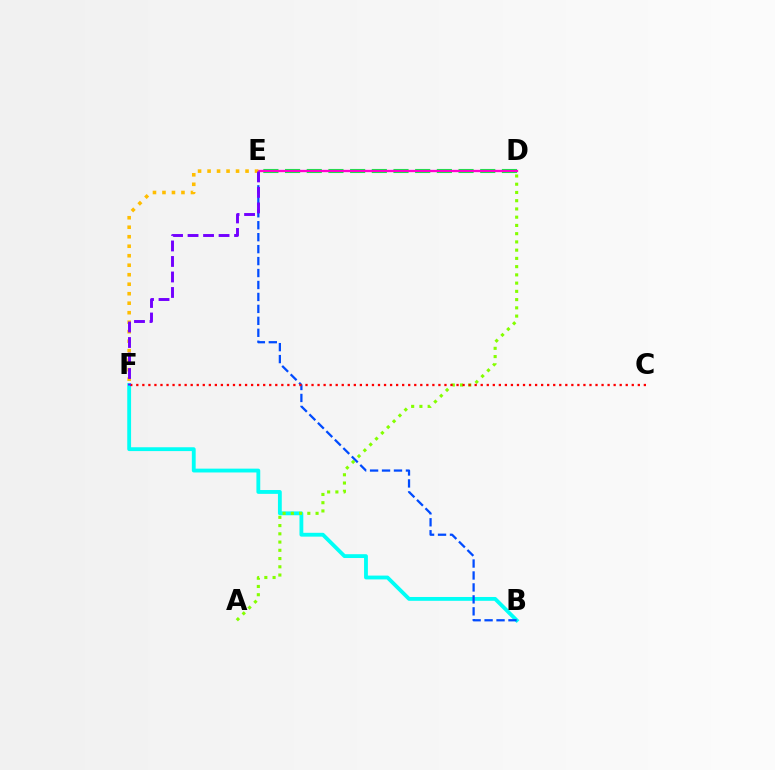{('B', 'F'): [{'color': '#00fff6', 'line_style': 'solid', 'thickness': 2.76}], ('D', 'E'): [{'color': '#00ff39', 'line_style': 'dashed', 'thickness': 2.95}, {'color': '#ff00cf', 'line_style': 'solid', 'thickness': 1.66}], ('B', 'E'): [{'color': '#004bff', 'line_style': 'dashed', 'thickness': 1.62}], ('A', 'D'): [{'color': '#84ff00', 'line_style': 'dotted', 'thickness': 2.24}], ('C', 'F'): [{'color': '#ff0000', 'line_style': 'dotted', 'thickness': 1.64}], ('E', 'F'): [{'color': '#ffbd00', 'line_style': 'dotted', 'thickness': 2.58}, {'color': '#7200ff', 'line_style': 'dashed', 'thickness': 2.11}]}